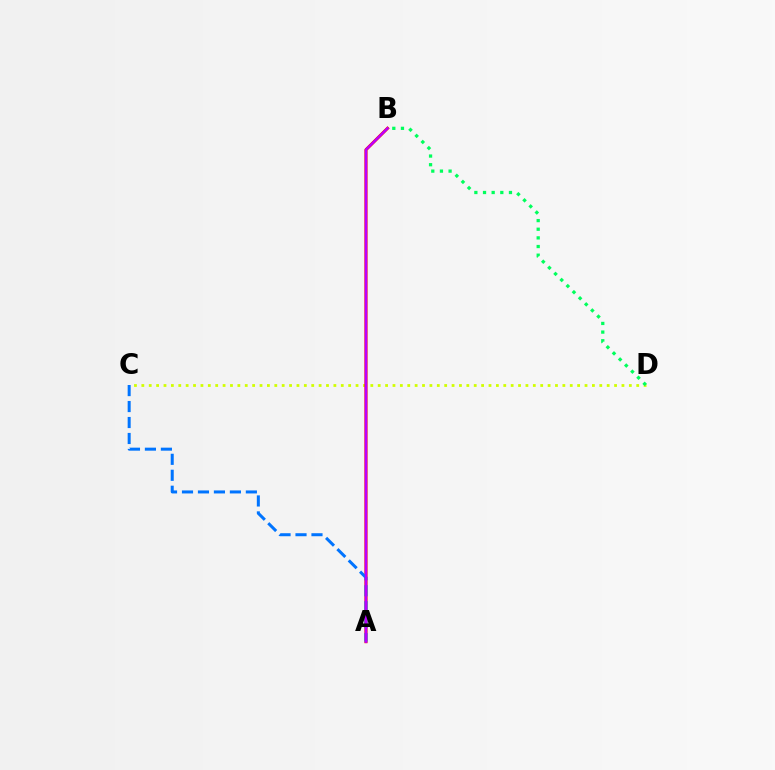{('C', 'D'): [{'color': '#d1ff00', 'line_style': 'dotted', 'thickness': 2.01}], ('B', 'D'): [{'color': '#00ff5c', 'line_style': 'dotted', 'thickness': 2.35}], ('A', 'B'): [{'color': '#ff0000', 'line_style': 'solid', 'thickness': 2.21}, {'color': '#b900ff', 'line_style': 'solid', 'thickness': 1.75}], ('A', 'C'): [{'color': '#0074ff', 'line_style': 'dashed', 'thickness': 2.17}]}